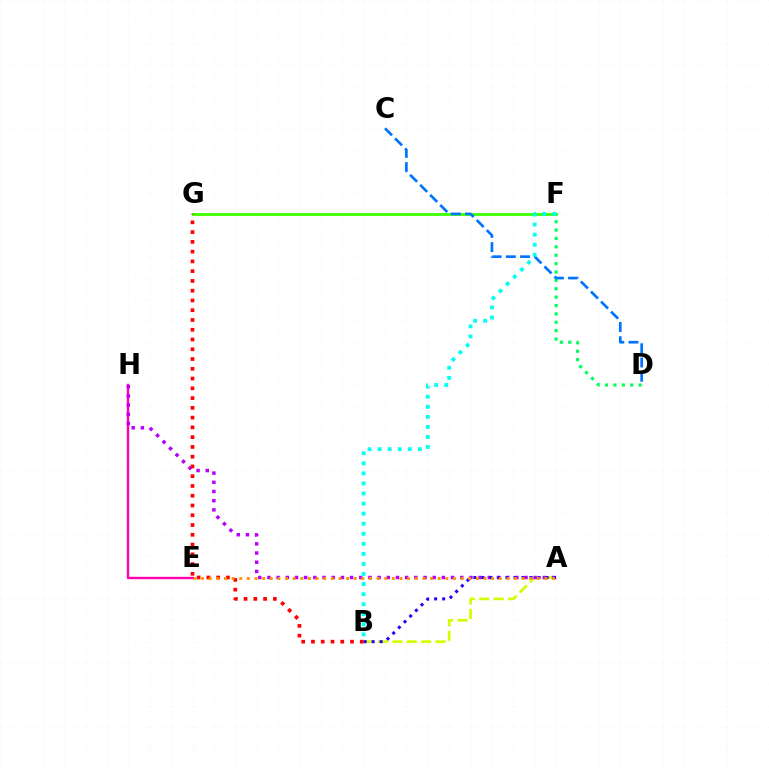{('A', 'B'): [{'color': '#d1ff00', 'line_style': 'dashed', 'thickness': 1.96}, {'color': '#2500ff', 'line_style': 'dotted', 'thickness': 2.18}], ('E', 'H'): [{'color': '#ff00ac', 'line_style': 'solid', 'thickness': 1.71}], ('A', 'H'): [{'color': '#b900ff', 'line_style': 'dotted', 'thickness': 2.49}], ('F', 'G'): [{'color': '#3dff00', 'line_style': 'solid', 'thickness': 2.03}], ('D', 'F'): [{'color': '#00ff5c', 'line_style': 'dotted', 'thickness': 2.28}], ('C', 'D'): [{'color': '#0074ff', 'line_style': 'dashed', 'thickness': 1.93}], ('B', 'G'): [{'color': '#ff0000', 'line_style': 'dotted', 'thickness': 2.65}], ('A', 'E'): [{'color': '#ff9400', 'line_style': 'dotted', 'thickness': 2.07}], ('B', 'F'): [{'color': '#00fff6', 'line_style': 'dotted', 'thickness': 2.73}]}